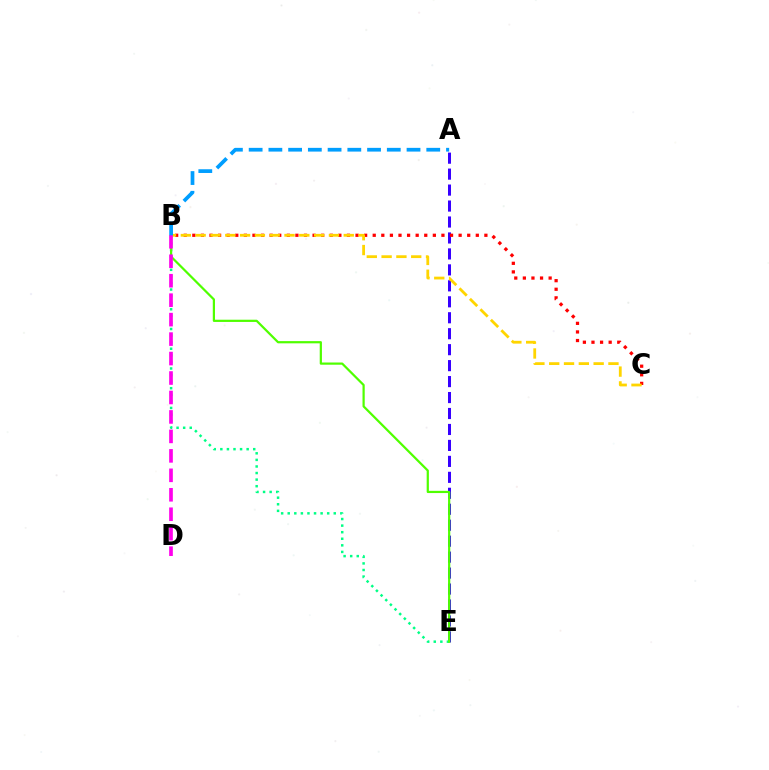{('A', 'E'): [{'color': '#3700ff', 'line_style': 'dashed', 'thickness': 2.17}], ('B', 'E'): [{'color': '#00ff86', 'line_style': 'dotted', 'thickness': 1.79}, {'color': '#4fff00', 'line_style': 'solid', 'thickness': 1.6}], ('B', 'C'): [{'color': '#ff0000', 'line_style': 'dotted', 'thickness': 2.33}, {'color': '#ffd500', 'line_style': 'dashed', 'thickness': 2.01}], ('B', 'D'): [{'color': '#ff00ed', 'line_style': 'dashed', 'thickness': 2.64}], ('A', 'B'): [{'color': '#009eff', 'line_style': 'dashed', 'thickness': 2.68}]}